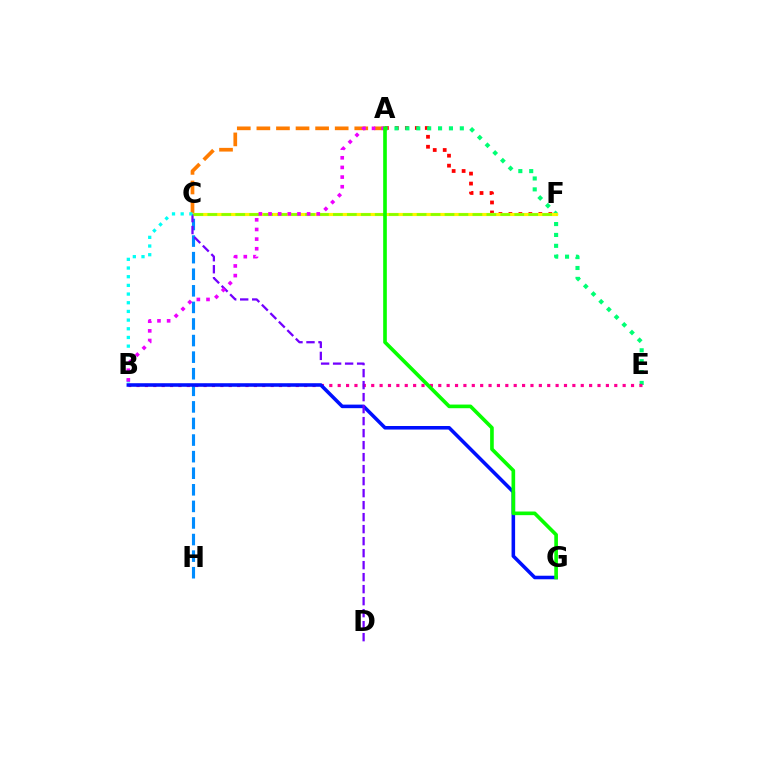{('A', 'F'): [{'color': '#ff0000', 'line_style': 'dotted', 'thickness': 2.71}], ('A', 'C'): [{'color': '#ff7c00', 'line_style': 'dashed', 'thickness': 2.66}], ('A', 'E'): [{'color': '#00ff74', 'line_style': 'dotted', 'thickness': 2.96}], ('B', 'E'): [{'color': '#ff0094', 'line_style': 'dotted', 'thickness': 2.28}], ('C', 'F'): [{'color': '#fcf500', 'line_style': 'solid', 'thickness': 2.26}, {'color': '#84ff00', 'line_style': 'dashed', 'thickness': 1.9}], ('C', 'H'): [{'color': '#008cff', 'line_style': 'dashed', 'thickness': 2.25}], ('B', 'G'): [{'color': '#0010ff', 'line_style': 'solid', 'thickness': 2.56}], ('C', 'D'): [{'color': '#7200ff', 'line_style': 'dashed', 'thickness': 1.63}], ('B', 'C'): [{'color': '#00fff6', 'line_style': 'dotted', 'thickness': 2.36}], ('A', 'B'): [{'color': '#ee00ff', 'line_style': 'dotted', 'thickness': 2.62}], ('A', 'G'): [{'color': '#08ff00', 'line_style': 'solid', 'thickness': 2.62}]}